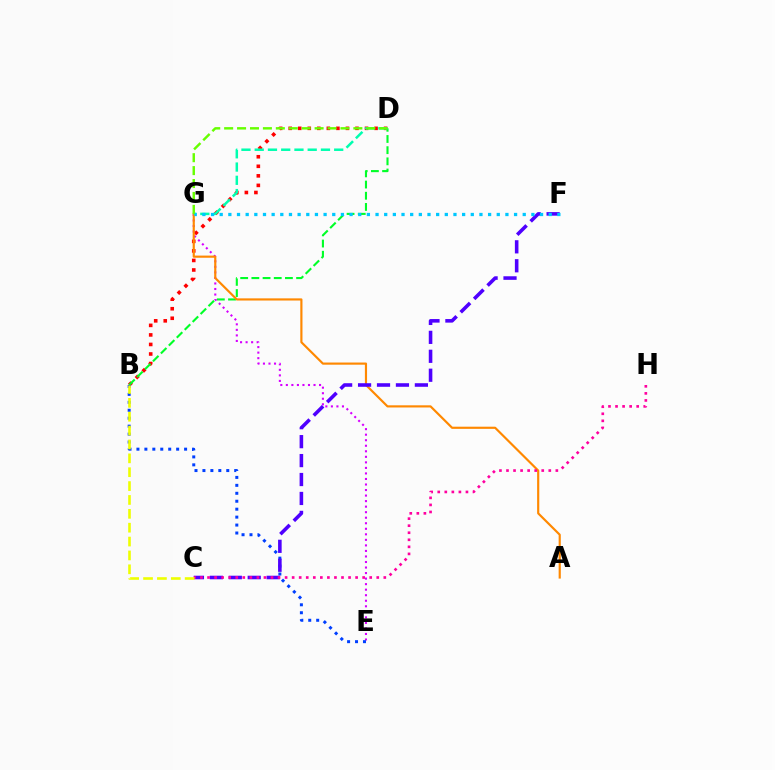{('B', 'D'): [{'color': '#ff0000', 'line_style': 'dotted', 'thickness': 2.59}, {'color': '#00ff27', 'line_style': 'dashed', 'thickness': 1.52}], ('E', 'G'): [{'color': '#d600ff', 'line_style': 'dotted', 'thickness': 1.5}], ('A', 'G'): [{'color': '#ff8800', 'line_style': 'solid', 'thickness': 1.56}], ('B', 'E'): [{'color': '#003fff', 'line_style': 'dotted', 'thickness': 2.16}], ('D', 'G'): [{'color': '#00ffaf', 'line_style': 'dashed', 'thickness': 1.8}, {'color': '#66ff00', 'line_style': 'dashed', 'thickness': 1.76}], ('C', 'F'): [{'color': '#4f00ff', 'line_style': 'dashed', 'thickness': 2.57}], ('C', 'H'): [{'color': '#ff00a0', 'line_style': 'dotted', 'thickness': 1.92}], ('F', 'G'): [{'color': '#00c7ff', 'line_style': 'dotted', 'thickness': 2.35}], ('B', 'C'): [{'color': '#eeff00', 'line_style': 'dashed', 'thickness': 1.88}]}